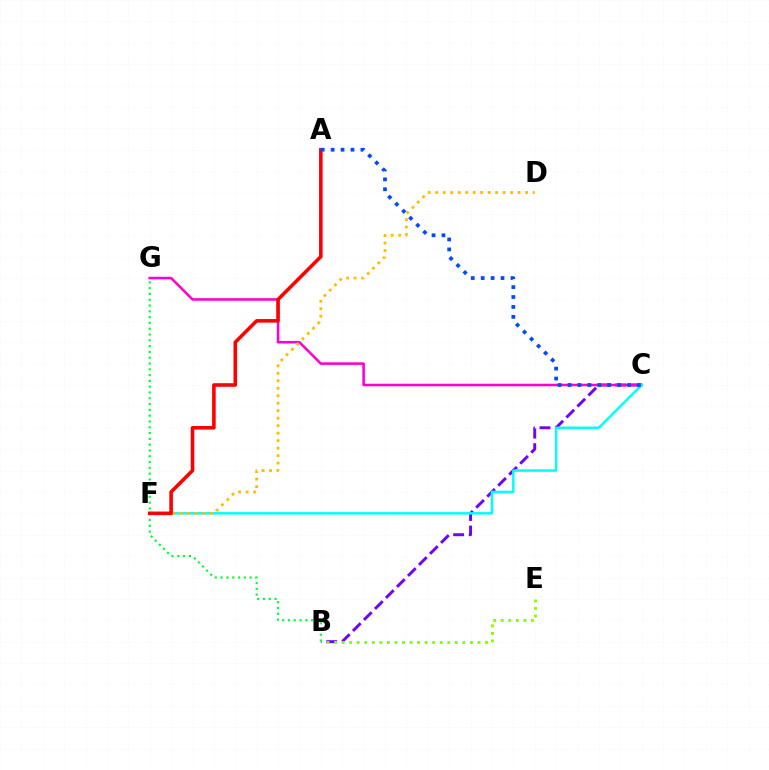{('B', 'C'): [{'color': '#7200ff', 'line_style': 'dashed', 'thickness': 2.11}], ('B', 'E'): [{'color': '#84ff00', 'line_style': 'dotted', 'thickness': 2.05}], ('C', 'G'): [{'color': '#ff00cf', 'line_style': 'solid', 'thickness': 1.84}], ('C', 'F'): [{'color': '#00fff6', 'line_style': 'solid', 'thickness': 1.78}], ('B', 'G'): [{'color': '#00ff39', 'line_style': 'dotted', 'thickness': 1.57}], ('D', 'F'): [{'color': '#ffbd00', 'line_style': 'dotted', 'thickness': 2.03}], ('A', 'F'): [{'color': '#ff0000', 'line_style': 'solid', 'thickness': 2.57}], ('A', 'C'): [{'color': '#004bff', 'line_style': 'dotted', 'thickness': 2.7}]}